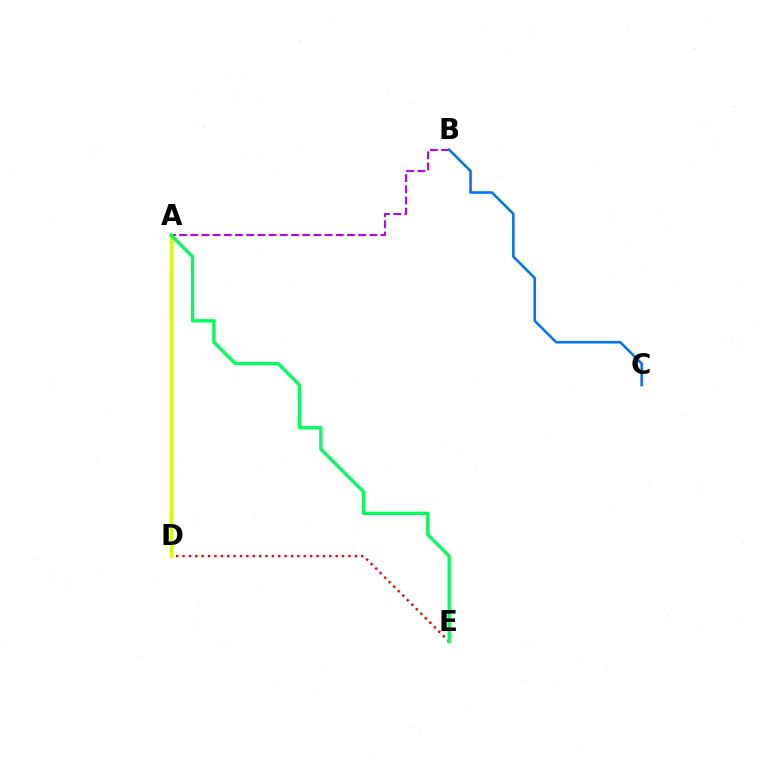{('A', 'B'): [{'color': '#b900ff', 'line_style': 'dashed', 'thickness': 1.52}], ('D', 'E'): [{'color': '#ff0000', 'line_style': 'dotted', 'thickness': 1.73}], ('B', 'C'): [{'color': '#0074ff', 'line_style': 'solid', 'thickness': 1.85}], ('A', 'D'): [{'color': '#d1ff00', 'line_style': 'solid', 'thickness': 2.33}], ('A', 'E'): [{'color': '#00ff5c', 'line_style': 'solid', 'thickness': 2.39}]}